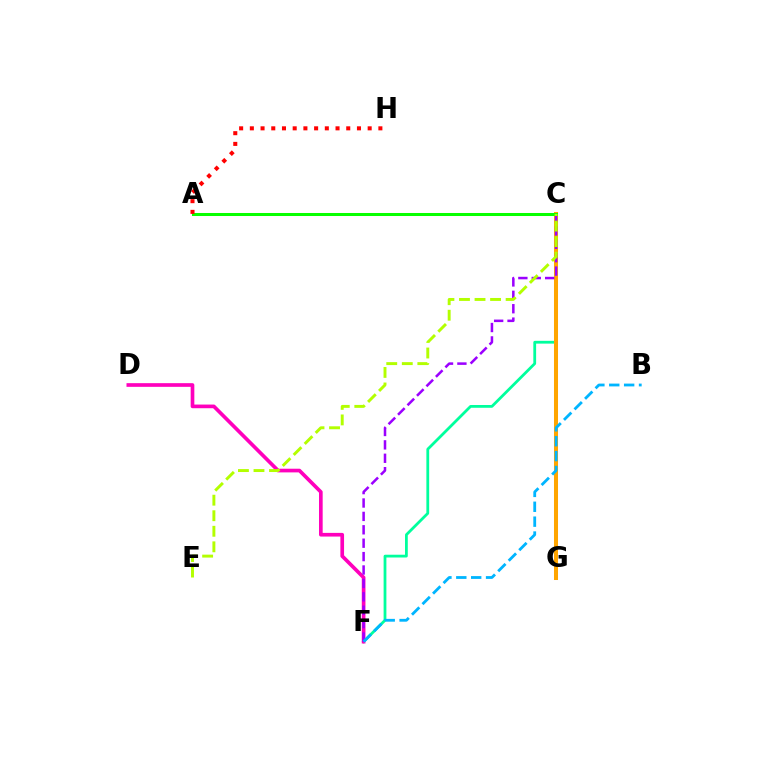{('A', 'C'): [{'color': '#0010ff', 'line_style': 'solid', 'thickness': 1.83}, {'color': '#08ff00', 'line_style': 'solid', 'thickness': 2.18}], ('C', 'F'): [{'color': '#00ff9d', 'line_style': 'solid', 'thickness': 2.0}, {'color': '#9b00ff', 'line_style': 'dashed', 'thickness': 1.82}], ('C', 'G'): [{'color': '#ffa500', 'line_style': 'solid', 'thickness': 2.9}], ('D', 'F'): [{'color': '#ff00bd', 'line_style': 'solid', 'thickness': 2.64}], ('B', 'F'): [{'color': '#00b5ff', 'line_style': 'dashed', 'thickness': 2.02}], ('C', 'E'): [{'color': '#b3ff00', 'line_style': 'dashed', 'thickness': 2.11}], ('A', 'H'): [{'color': '#ff0000', 'line_style': 'dotted', 'thickness': 2.91}]}